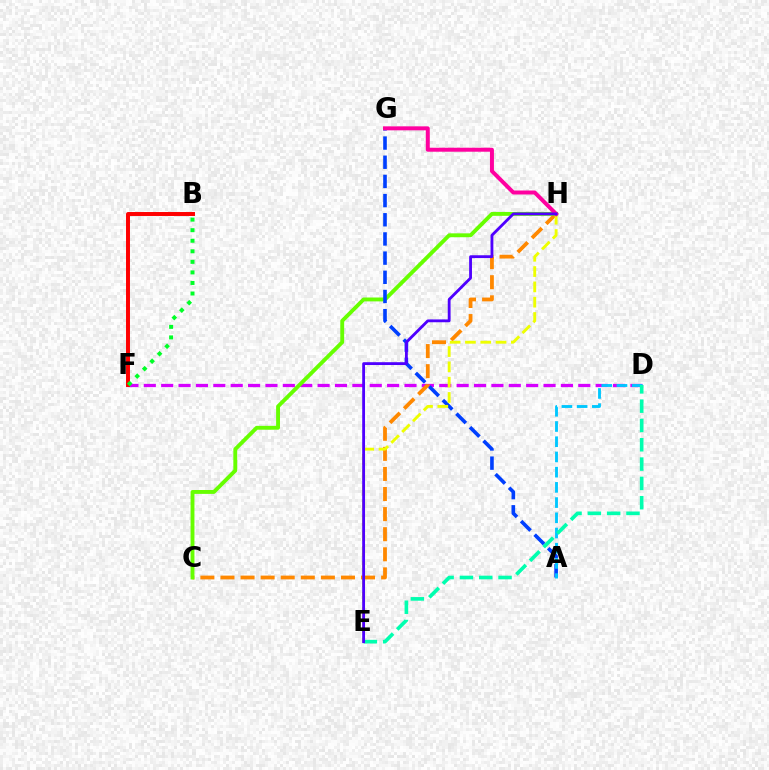{('D', 'F'): [{'color': '#d600ff', 'line_style': 'dashed', 'thickness': 2.36}], ('C', 'H'): [{'color': '#ff8800', 'line_style': 'dashed', 'thickness': 2.73}, {'color': '#66ff00', 'line_style': 'solid', 'thickness': 2.79}], ('A', 'G'): [{'color': '#003fff', 'line_style': 'dashed', 'thickness': 2.61}], ('A', 'D'): [{'color': '#00c7ff', 'line_style': 'dashed', 'thickness': 2.07}], ('E', 'H'): [{'color': '#eeff00', 'line_style': 'dashed', 'thickness': 2.08}, {'color': '#4f00ff', 'line_style': 'solid', 'thickness': 2.04}], ('G', 'H'): [{'color': '#ff00a0', 'line_style': 'solid', 'thickness': 2.86}], ('B', 'F'): [{'color': '#ff0000', 'line_style': 'solid', 'thickness': 2.85}, {'color': '#00ff27', 'line_style': 'dotted', 'thickness': 2.87}], ('D', 'E'): [{'color': '#00ffaf', 'line_style': 'dashed', 'thickness': 2.62}]}